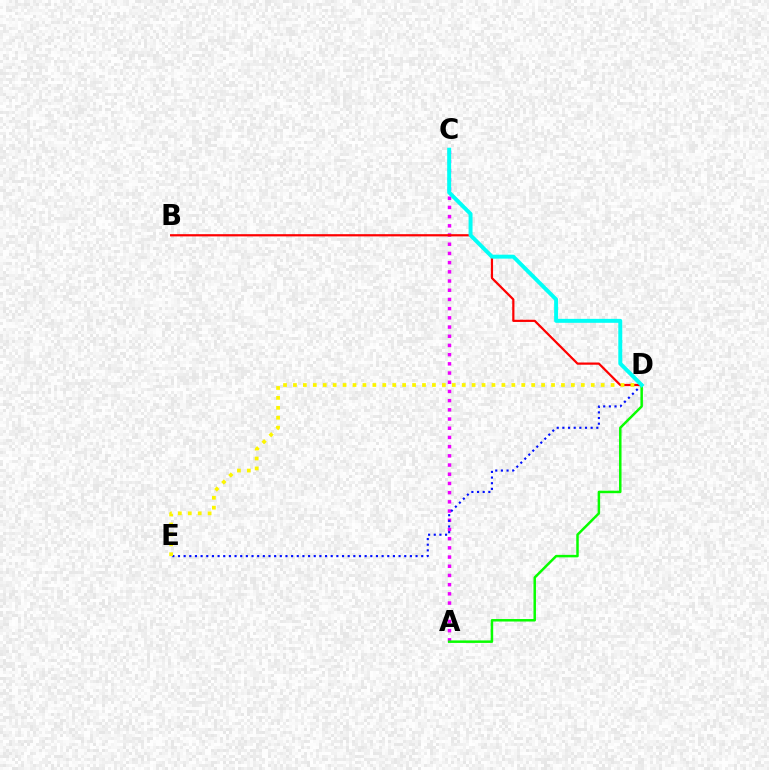{('A', 'C'): [{'color': '#ee00ff', 'line_style': 'dotted', 'thickness': 2.5}], ('D', 'E'): [{'color': '#0010ff', 'line_style': 'dotted', 'thickness': 1.54}, {'color': '#fcf500', 'line_style': 'dotted', 'thickness': 2.7}], ('A', 'D'): [{'color': '#08ff00', 'line_style': 'solid', 'thickness': 1.79}], ('B', 'D'): [{'color': '#ff0000', 'line_style': 'solid', 'thickness': 1.6}], ('C', 'D'): [{'color': '#00fff6', 'line_style': 'solid', 'thickness': 2.84}]}